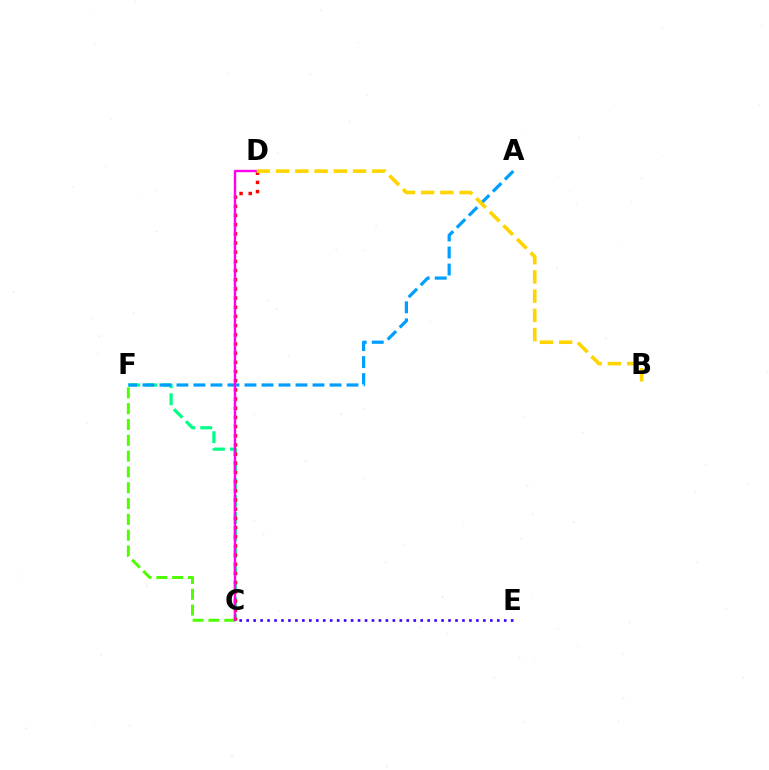{('C', 'F'): [{'color': '#00ff86', 'line_style': 'dashed', 'thickness': 2.31}, {'color': '#4fff00', 'line_style': 'dashed', 'thickness': 2.15}], ('A', 'F'): [{'color': '#009eff', 'line_style': 'dashed', 'thickness': 2.31}], ('C', 'D'): [{'color': '#ff0000', 'line_style': 'dotted', 'thickness': 2.49}, {'color': '#ff00ed', 'line_style': 'solid', 'thickness': 1.72}], ('C', 'E'): [{'color': '#3700ff', 'line_style': 'dotted', 'thickness': 1.89}], ('B', 'D'): [{'color': '#ffd500', 'line_style': 'dashed', 'thickness': 2.61}]}